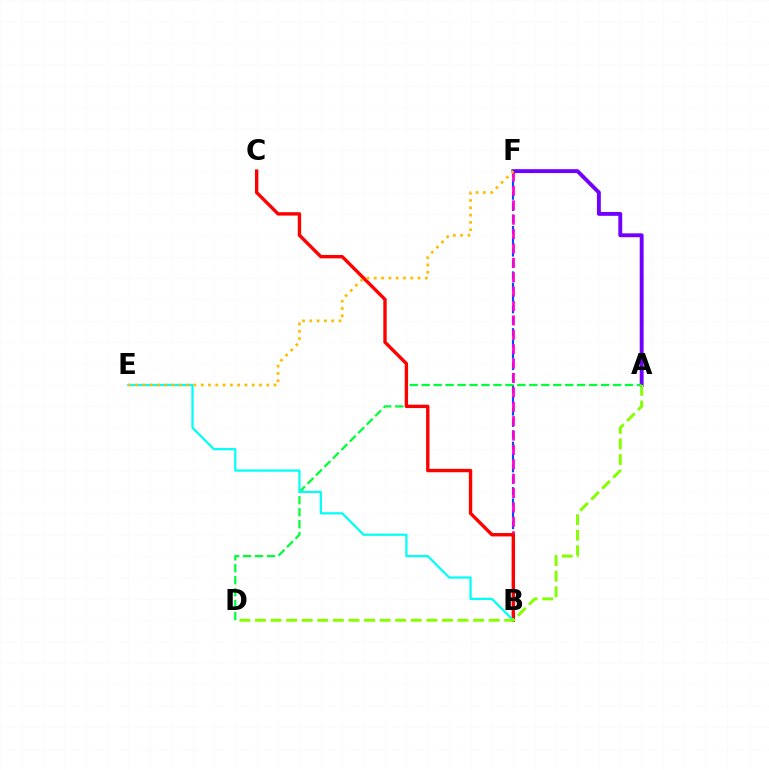{('B', 'F'): [{'color': '#004bff', 'line_style': 'dashed', 'thickness': 1.54}, {'color': '#ff00cf', 'line_style': 'dashed', 'thickness': 1.95}], ('A', 'F'): [{'color': '#7200ff', 'line_style': 'solid', 'thickness': 2.8}], ('A', 'D'): [{'color': '#00ff39', 'line_style': 'dashed', 'thickness': 1.63}, {'color': '#84ff00', 'line_style': 'dashed', 'thickness': 2.12}], ('B', 'C'): [{'color': '#ff0000', 'line_style': 'solid', 'thickness': 2.43}], ('B', 'E'): [{'color': '#00fff6', 'line_style': 'solid', 'thickness': 1.61}], ('E', 'F'): [{'color': '#ffbd00', 'line_style': 'dotted', 'thickness': 1.98}]}